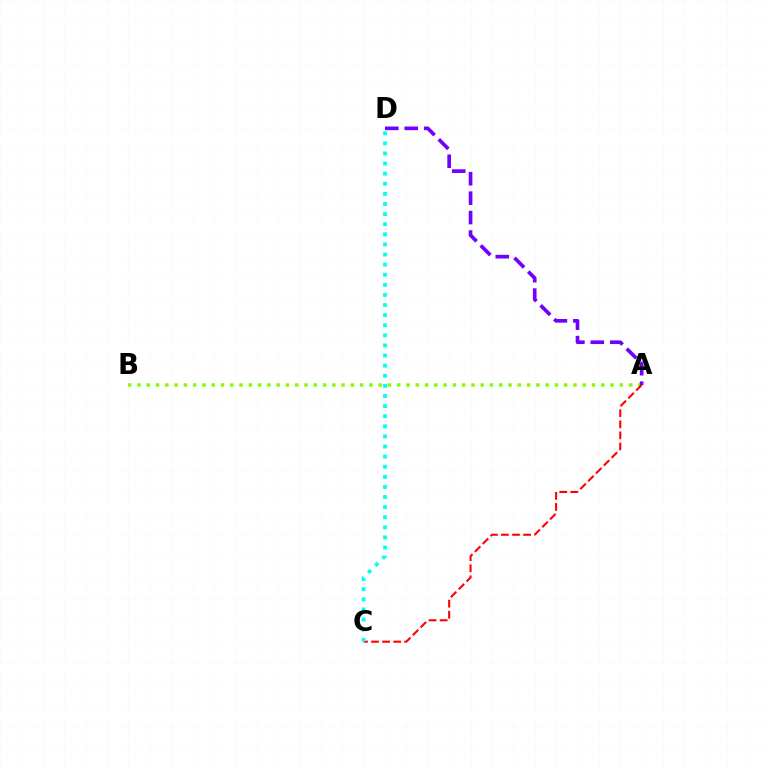{('A', 'B'): [{'color': '#84ff00', 'line_style': 'dotted', 'thickness': 2.52}], ('A', 'C'): [{'color': '#ff0000', 'line_style': 'dashed', 'thickness': 1.5}], ('A', 'D'): [{'color': '#7200ff', 'line_style': 'dashed', 'thickness': 2.64}], ('C', 'D'): [{'color': '#00fff6', 'line_style': 'dotted', 'thickness': 2.75}]}